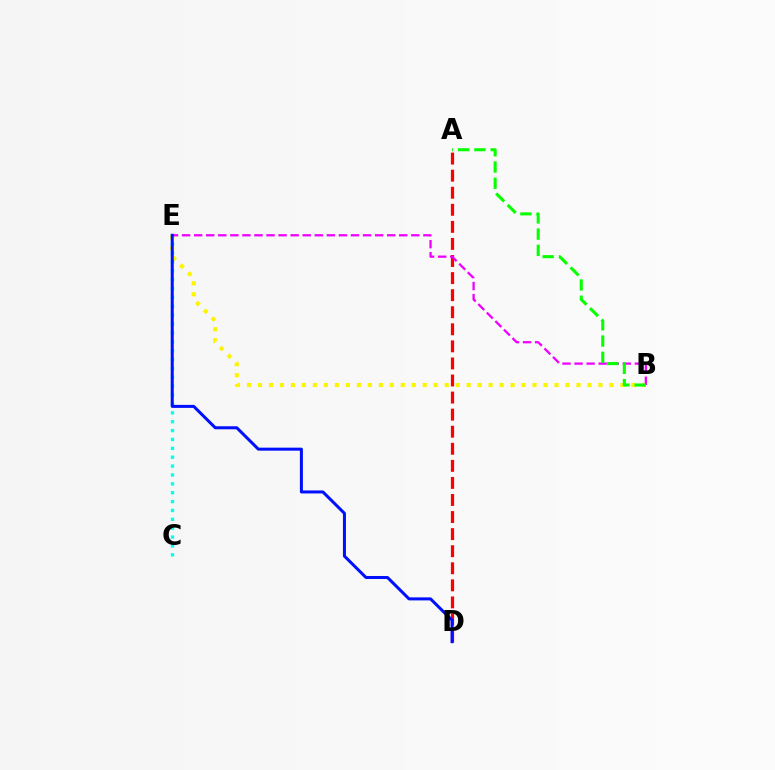{('B', 'E'): [{'color': '#fcf500', 'line_style': 'dotted', 'thickness': 2.98}, {'color': '#ee00ff', 'line_style': 'dashed', 'thickness': 1.64}], ('A', 'D'): [{'color': '#ff0000', 'line_style': 'dashed', 'thickness': 2.32}], ('C', 'E'): [{'color': '#00fff6', 'line_style': 'dotted', 'thickness': 2.41}], ('A', 'B'): [{'color': '#08ff00', 'line_style': 'dashed', 'thickness': 2.21}], ('D', 'E'): [{'color': '#0010ff', 'line_style': 'solid', 'thickness': 2.18}]}